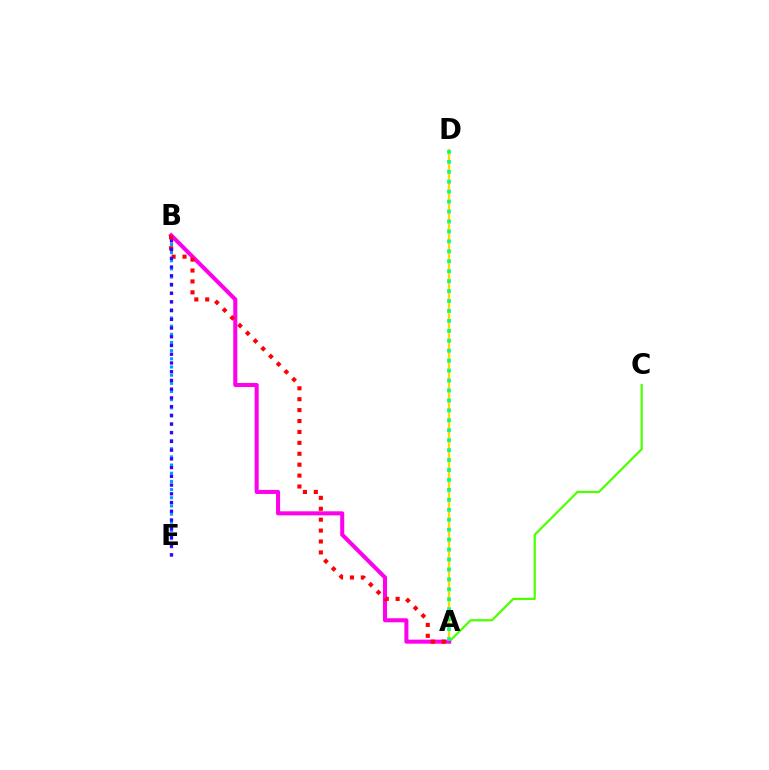{('A', 'C'): [{'color': '#4fff00', 'line_style': 'solid', 'thickness': 1.6}], ('A', 'D'): [{'color': '#ffd500', 'line_style': 'solid', 'thickness': 1.73}, {'color': '#00ff86', 'line_style': 'dotted', 'thickness': 2.7}], ('A', 'B'): [{'color': '#ff00ed', 'line_style': 'solid', 'thickness': 2.92}, {'color': '#ff0000', 'line_style': 'dotted', 'thickness': 2.96}], ('B', 'E'): [{'color': '#009eff', 'line_style': 'dotted', 'thickness': 2.22}, {'color': '#3700ff', 'line_style': 'dotted', 'thickness': 2.37}]}